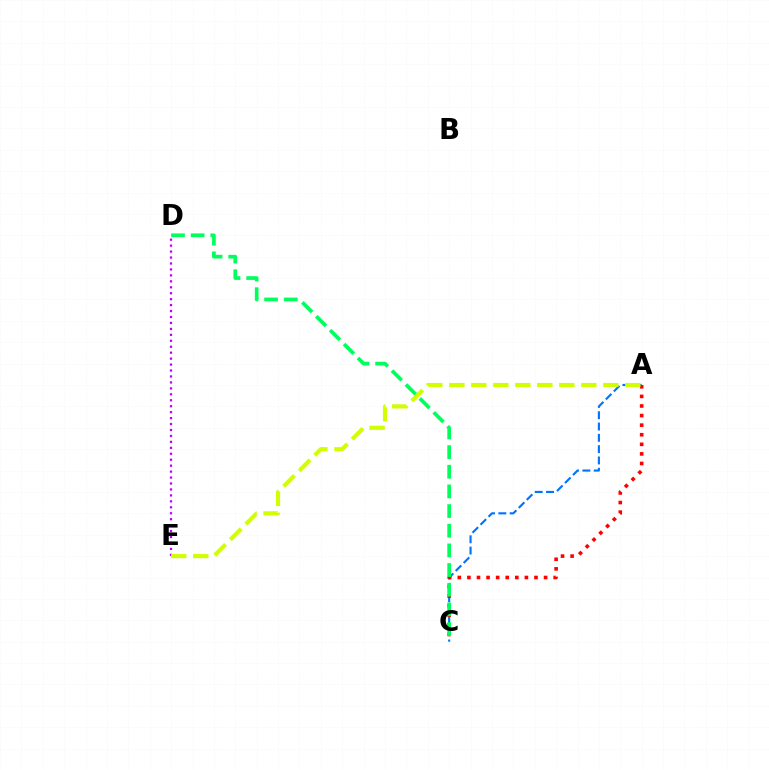{('A', 'C'): [{'color': '#0074ff', 'line_style': 'dashed', 'thickness': 1.54}, {'color': '#ff0000', 'line_style': 'dotted', 'thickness': 2.6}], ('D', 'E'): [{'color': '#b900ff', 'line_style': 'dotted', 'thickness': 1.62}], ('C', 'D'): [{'color': '#00ff5c', 'line_style': 'dashed', 'thickness': 2.67}], ('A', 'E'): [{'color': '#d1ff00', 'line_style': 'dashed', 'thickness': 2.99}]}